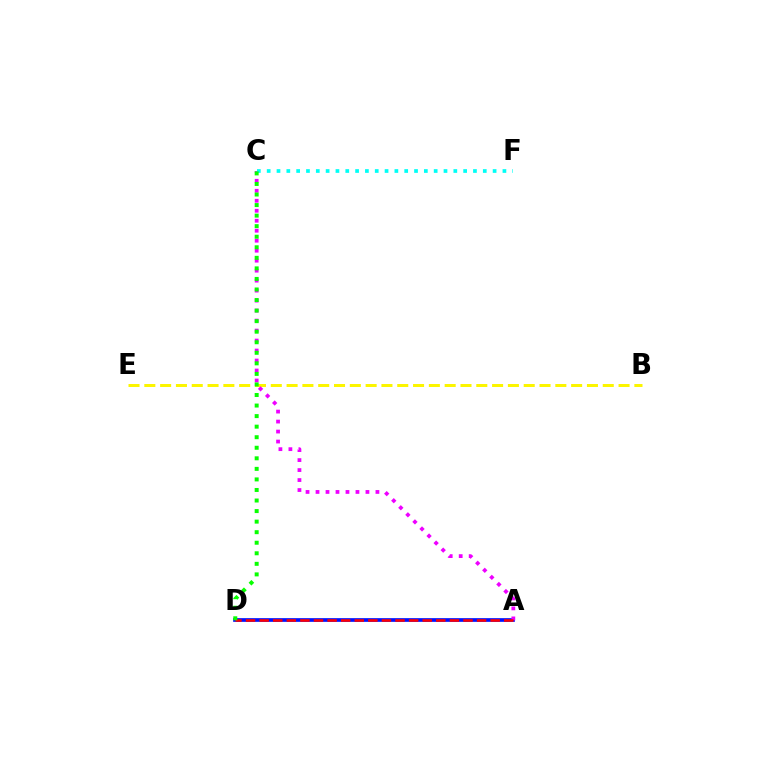{('B', 'E'): [{'color': '#fcf500', 'line_style': 'dashed', 'thickness': 2.15}], ('A', 'D'): [{'color': '#0010ff', 'line_style': 'solid', 'thickness': 2.66}, {'color': '#ff0000', 'line_style': 'dashed', 'thickness': 1.85}], ('A', 'C'): [{'color': '#ee00ff', 'line_style': 'dotted', 'thickness': 2.71}], ('C', 'F'): [{'color': '#00fff6', 'line_style': 'dotted', 'thickness': 2.67}], ('C', 'D'): [{'color': '#08ff00', 'line_style': 'dotted', 'thickness': 2.87}]}